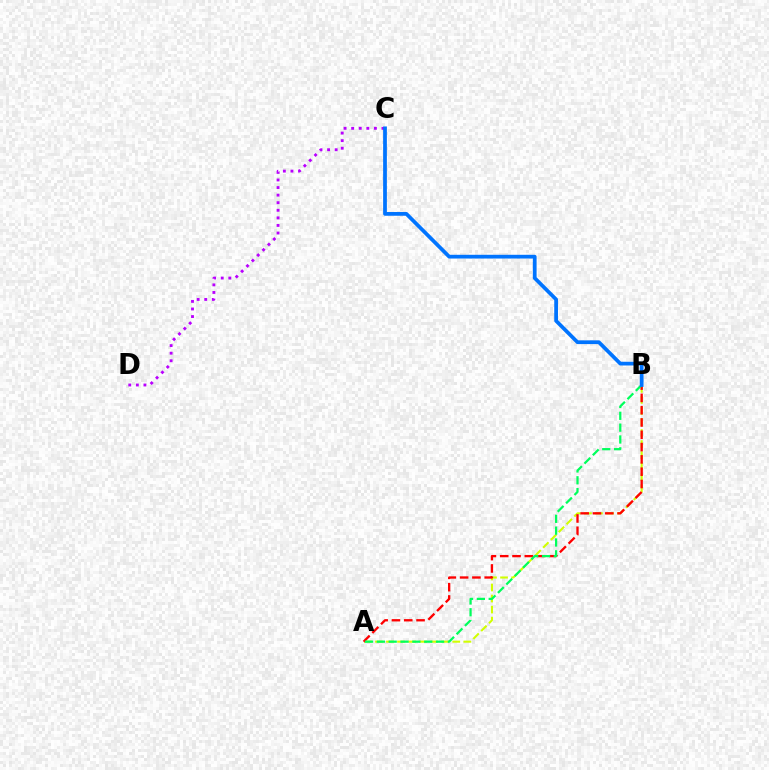{('A', 'B'): [{'color': '#d1ff00', 'line_style': 'dashed', 'thickness': 1.5}, {'color': '#ff0000', 'line_style': 'dashed', 'thickness': 1.67}, {'color': '#00ff5c', 'line_style': 'dashed', 'thickness': 1.61}], ('C', 'D'): [{'color': '#b900ff', 'line_style': 'dotted', 'thickness': 2.06}], ('B', 'C'): [{'color': '#0074ff', 'line_style': 'solid', 'thickness': 2.7}]}